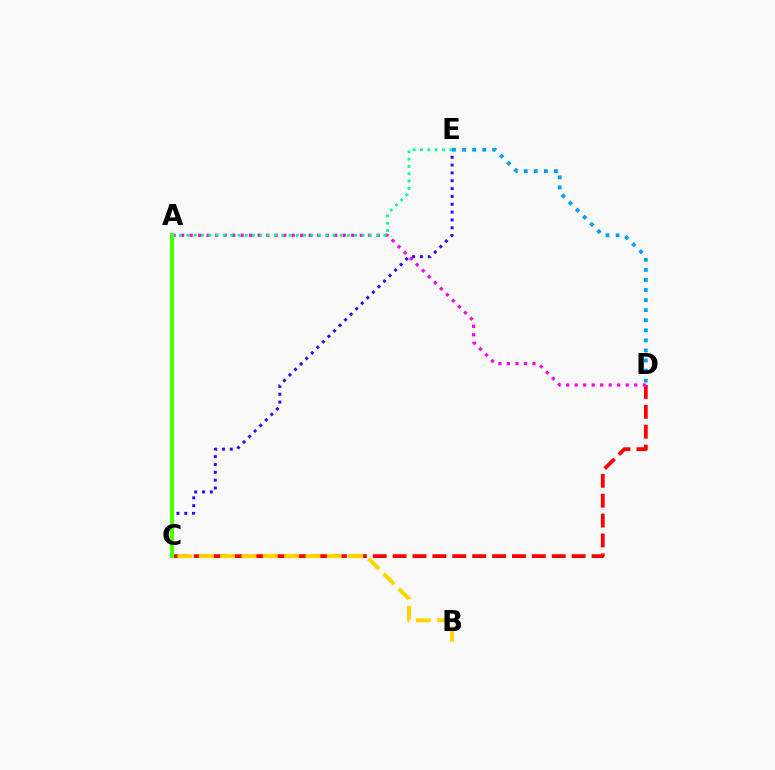{('C', 'E'): [{'color': '#3700ff', 'line_style': 'dotted', 'thickness': 2.13}], ('D', 'E'): [{'color': '#009eff', 'line_style': 'dotted', 'thickness': 2.74}], ('C', 'D'): [{'color': '#ff0000', 'line_style': 'dashed', 'thickness': 2.7}], ('A', 'D'): [{'color': '#ff00ed', 'line_style': 'dotted', 'thickness': 2.31}], ('A', 'C'): [{'color': '#4fff00', 'line_style': 'solid', 'thickness': 2.99}], ('A', 'E'): [{'color': '#00ff86', 'line_style': 'dotted', 'thickness': 1.98}], ('B', 'C'): [{'color': '#ffd500', 'line_style': 'dashed', 'thickness': 2.9}]}